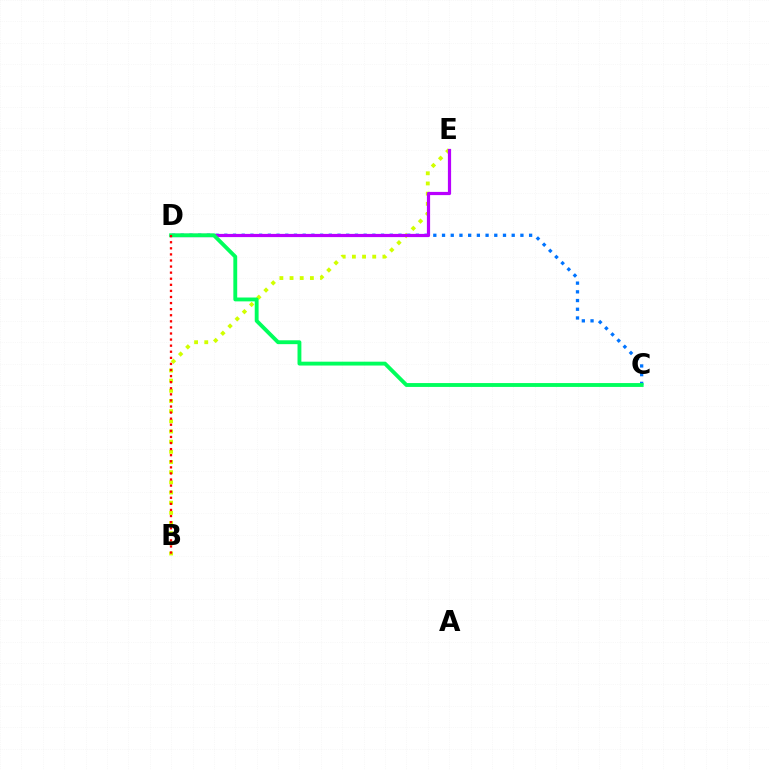{('B', 'E'): [{'color': '#d1ff00', 'line_style': 'dotted', 'thickness': 2.76}], ('C', 'D'): [{'color': '#0074ff', 'line_style': 'dotted', 'thickness': 2.37}, {'color': '#00ff5c', 'line_style': 'solid', 'thickness': 2.78}], ('D', 'E'): [{'color': '#b900ff', 'line_style': 'solid', 'thickness': 2.31}], ('B', 'D'): [{'color': '#ff0000', 'line_style': 'dotted', 'thickness': 1.65}]}